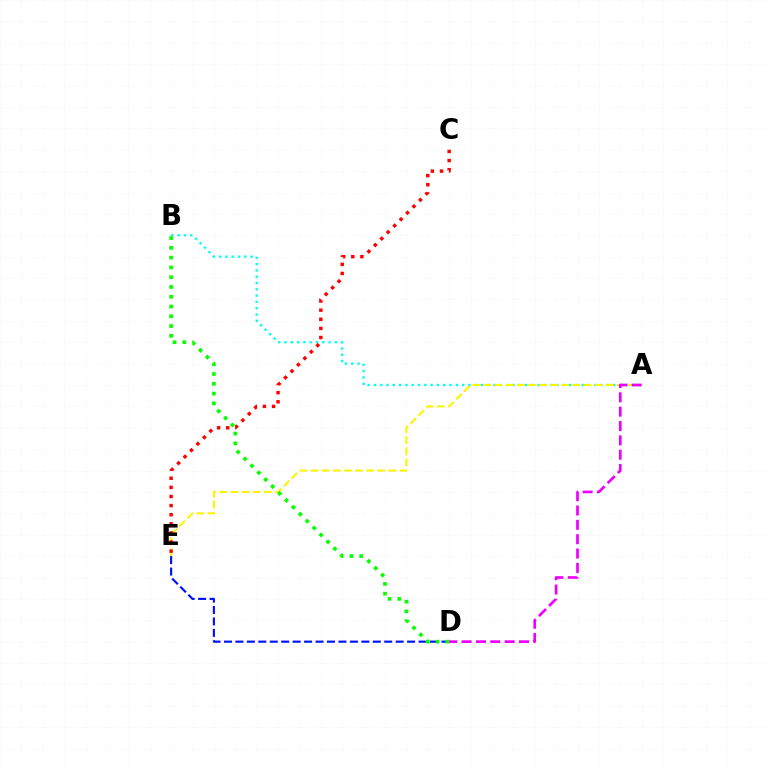{('A', 'B'): [{'color': '#00fff6', 'line_style': 'dotted', 'thickness': 1.71}], ('A', 'E'): [{'color': '#fcf500', 'line_style': 'dashed', 'thickness': 1.51}], ('D', 'E'): [{'color': '#0010ff', 'line_style': 'dashed', 'thickness': 1.55}], ('B', 'D'): [{'color': '#08ff00', 'line_style': 'dotted', 'thickness': 2.66}], ('C', 'E'): [{'color': '#ff0000', 'line_style': 'dotted', 'thickness': 2.48}], ('A', 'D'): [{'color': '#ee00ff', 'line_style': 'dashed', 'thickness': 1.95}]}